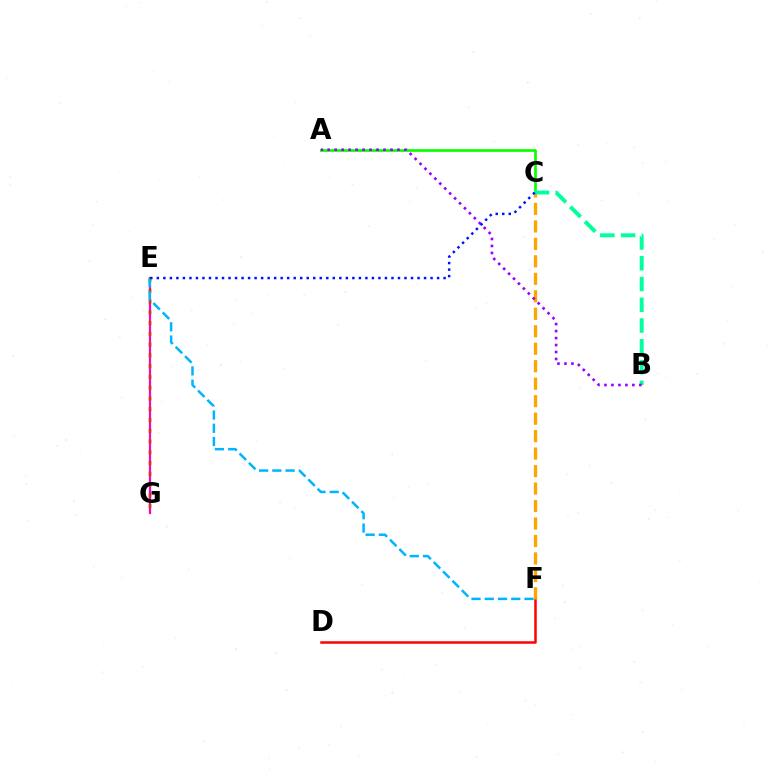{('D', 'F'): [{'color': '#ff0000', 'line_style': 'solid', 'thickness': 1.8}], ('A', 'C'): [{'color': '#08ff00', 'line_style': 'solid', 'thickness': 1.95}], ('E', 'G'): [{'color': '#b3ff00', 'line_style': 'dotted', 'thickness': 2.93}, {'color': '#ff00bd', 'line_style': 'solid', 'thickness': 1.59}], ('C', 'F'): [{'color': '#ffa500', 'line_style': 'dashed', 'thickness': 2.37}], ('E', 'F'): [{'color': '#00b5ff', 'line_style': 'dashed', 'thickness': 1.8}], ('B', 'C'): [{'color': '#00ff9d', 'line_style': 'dashed', 'thickness': 2.82}], ('A', 'B'): [{'color': '#9b00ff', 'line_style': 'dotted', 'thickness': 1.9}], ('C', 'E'): [{'color': '#0010ff', 'line_style': 'dotted', 'thickness': 1.77}]}